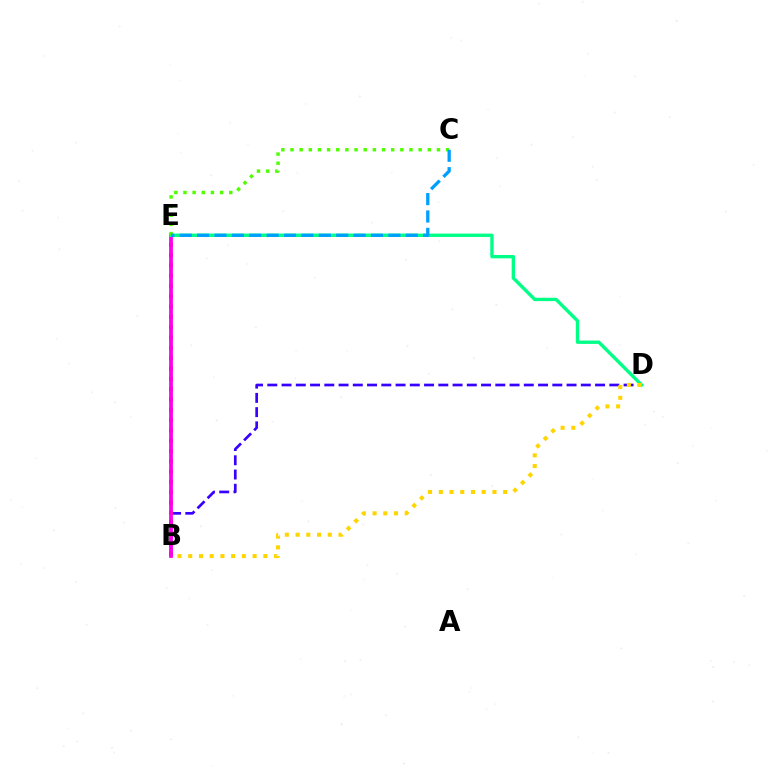{('B', 'D'): [{'color': '#3700ff', 'line_style': 'dashed', 'thickness': 1.94}, {'color': '#ffd500', 'line_style': 'dotted', 'thickness': 2.91}], ('B', 'E'): [{'color': '#ff0000', 'line_style': 'dotted', 'thickness': 2.8}, {'color': '#ff00ed', 'line_style': 'solid', 'thickness': 2.71}], ('D', 'E'): [{'color': '#00ff86', 'line_style': 'solid', 'thickness': 2.41}], ('C', 'E'): [{'color': '#4fff00', 'line_style': 'dotted', 'thickness': 2.49}, {'color': '#009eff', 'line_style': 'dashed', 'thickness': 2.36}]}